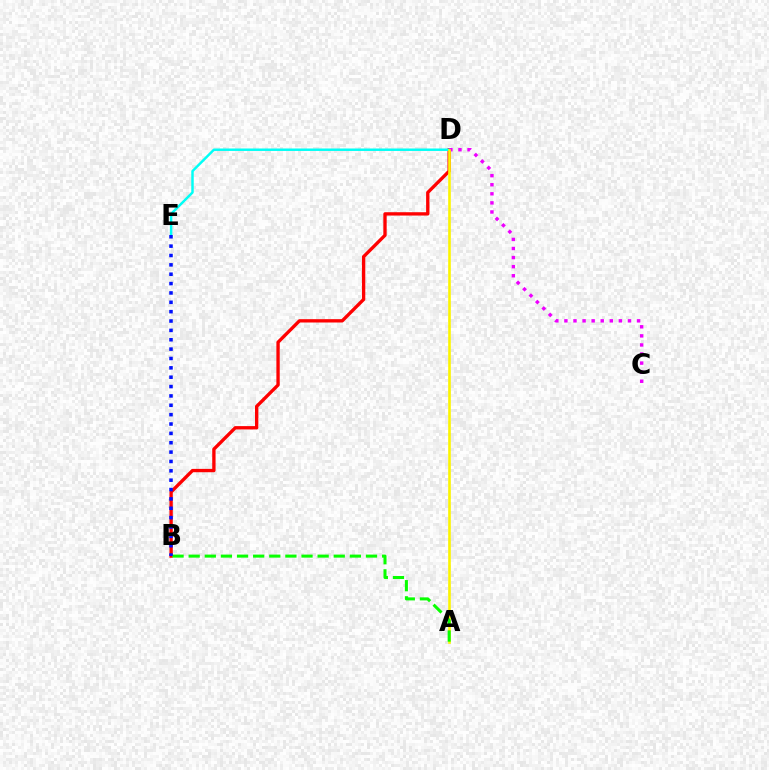{('B', 'D'): [{'color': '#ff0000', 'line_style': 'solid', 'thickness': 2.4}], ('D', 'E'): [{'color': '#00fff6', 'line_style': 'solid', 'thickness': 1.77}], ('C', 'D'): [{'color': '#ee00ff', 'line_style': 'dotted', 'thickness': 2.47}], ('A', 'D'): [{'color': '#fcf500', 'line_style': 'solid', 'thickness': 1.89}], ('A', 'B'): [{'color': '#08ff00', 'line_style': 'dashed', 'thickness': 2.19}], ('B', 'E'): [{'color': '#0010ff', 'line_style': 'dotted', 'thickness': 2.54}]}